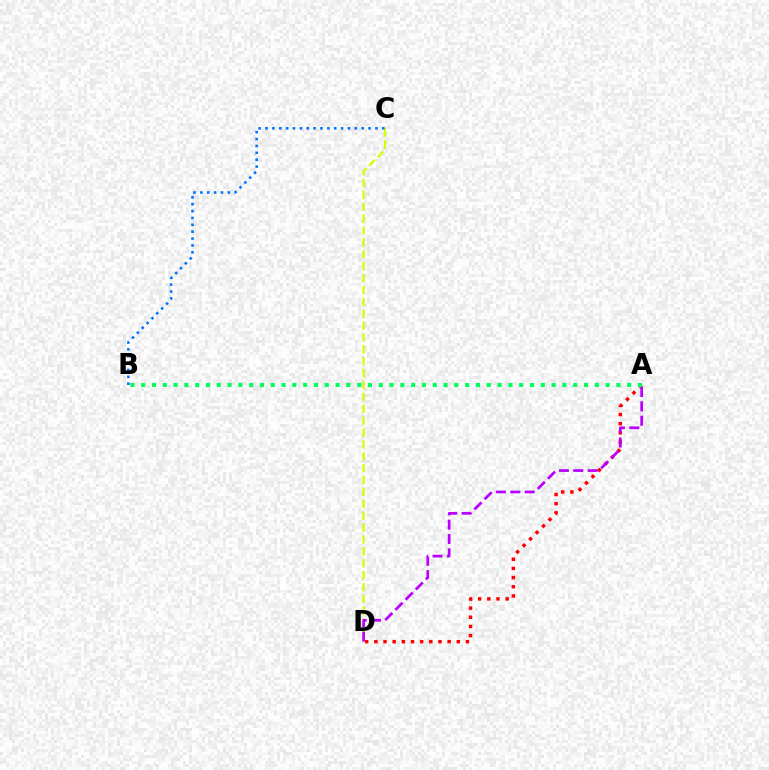{('C', 'D'): [{'color': '#d1ff00', 'line_style': 'dashed', 'thickness': 1.61}], ('A', 'D'): [{'color': '#ff0000', 'line_style': 'dotted', 'thickness': 2.49}, {'color': '#b900ff', 'line_style': 'dashed', 'thickness': 1.95}], ('A', 'B'): [{'color': '#00ff5c', 'line_style': 'dotted', 'thickness': 2.93}], ('B', 'C'): [{'color': '#0074ff', 'line_style': 'dotted', 'thickness': 1.87}]}